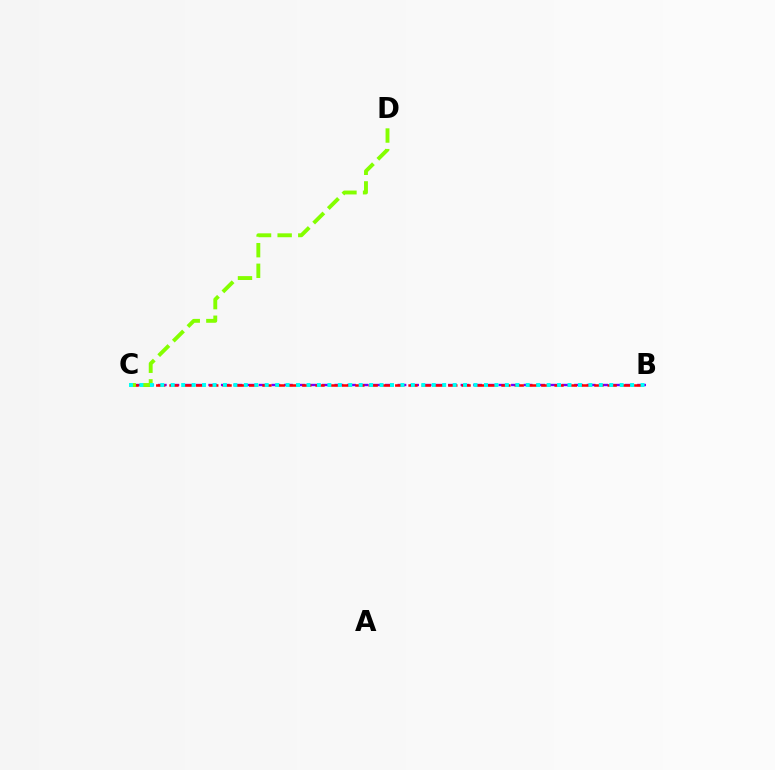{('B', 'C'): [{'color': '#7200ff', 'line_style': 'dashed', 'thickness': 1.71}, {'color': '#ff0000', 'line_style': 'dashed', 'thickness': 1.8}, {'color': '#00fff6', 'line_style': 'dotted', 'thickness': 2.84}], ('C', 'D'): [{'color': '#84ff00', 'line_style': 'dashed', 'thickness': 2.8}]}